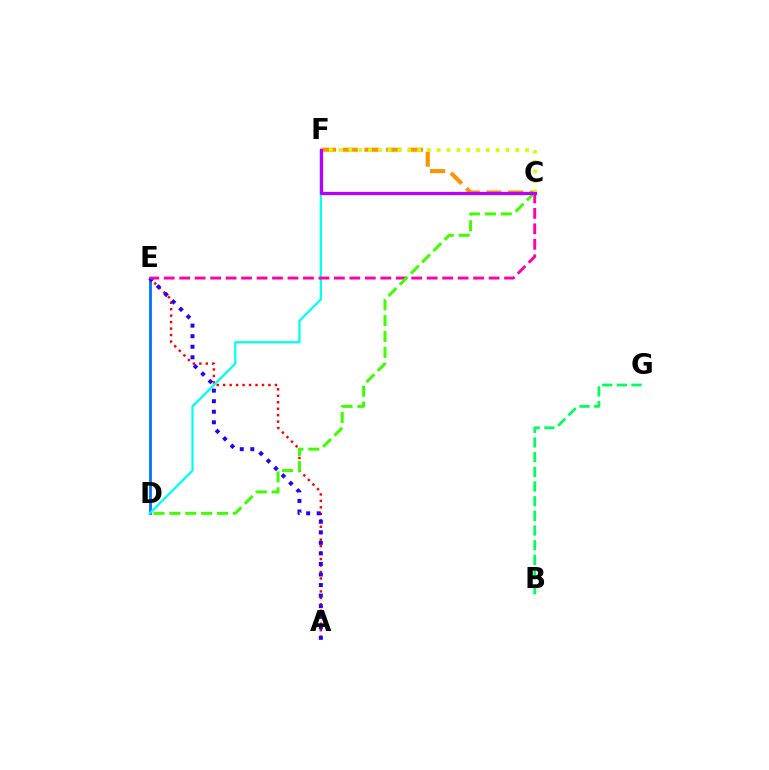{('B', 'G'): [{'color': '#00ff5c', 'line_style': 'dashed', 'thickness': 1.99}], ('A', 'E'): [{'color': '#ff0000', 'line_style': 'dotted', 'thickness': 1.76}, {'color': '#2500ff', 'line_style': 'dotted', 'thickness': 2.87}], ('D', 'E'): [{'color': '#0074ff', 'line_style': 'solid', 'thickness': 2.02}], ('C', 'F'): [{'color': '#ff9400', 'line_style': 'dashed', 'thickness': 2.96}, {'color': '#d1ff00', 'line_style': 'dotted', 'thickness': 2.67}, {'color': '#b900ff', 'line_style': 'solid', 'thickness': 2.34}], ('D', 'F'): [{'color': '#00fff6', 'line_style': 'solid', 'thickness': 1.62}], ('C', 'E'): [{'color': '#ff00ac', 'line_style': 'dashed', 'thickness': 2.1}], ('C', 'D'): [{'color': '#3dff00', 'line_style': 'dashed', 'thickness': 2.16}]}